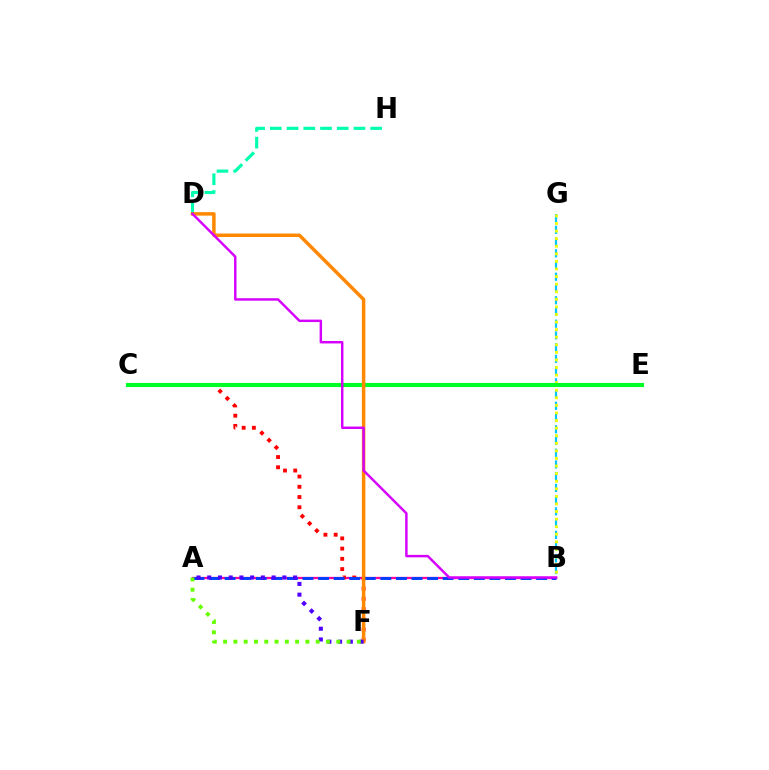{('D', 'H'): [{'color': '#00ffaf', 'line_style': 'dashed', 'thickness': 2.27}], ('A', 'B'): [{'color': '#ff00a0', 'line_style': 'solid', 'thickness': 1.64}, {'color': '#003fff', 'line_style': 'dashed', 'thickness': 2.12}], ('C', 'F'): [{'color': '#ff0000', 'line_style': 'dotted', 'thickness': 2.78}], ('B', 'G'): [{'color': '#00c7ff', 'line_style': 'dashed', 'thickness': 1.59}, {'color': '#eeff00', 'line_style': 'dotted', 'thickness': 2.06}], ('C', 'E'): [{'color': '#00ff27', 'line_style': 'solid', 'thickness': 2.97}], ('D', 'F'): [{'color': '#ff8800', 'line_style': 'solid', 'thickness': 2.5}], ('A', 'F'): [{'color': '#4f00ff', 'line_style': 'dotted', 'thickness': 2.92}, {'color': '#66ff00', 'line_style': 'dotted', 'thickness': 2.79}], ('B', 'D'): [{'color': '#d600ff', 'line_style': 'solid', 'thickness': 1.77}]}